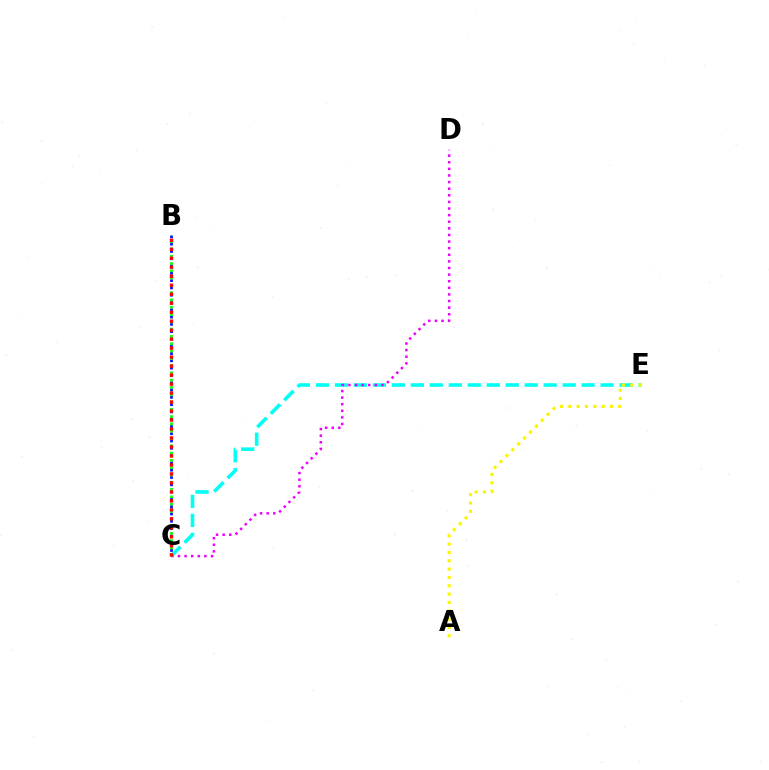{('C', 'E'): [{'color': '#00fff6', 'line_style': 'dashed', 'thickness': 2.58}], ('B', 'C'): [{'color': '#0010ff', 'line_style': 'dotted', 'thickness': 1.98}, {'color': '#08ff00', 'line_style': 'dotted', 'thickness': 1.98}, {'color': '#ff0000', 'line_style': 'dotted', 'thickness': 2.44}], ('C', 'D'): [{'color': '#ee00ff', 'line_style': 'dotted', 'thickness': 1.8}], ('A', 'E'): [{'color': '#fcf500', 'line_style': 'dotted', 'thickness': 2.26}]}